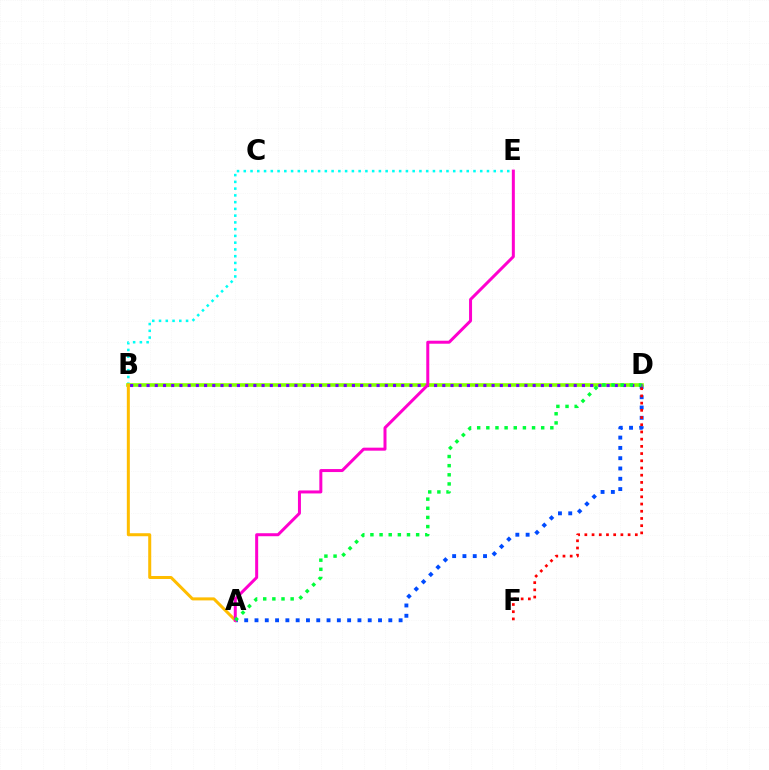{('A', 'D'): [{'color': '#004bff', 'line_style': 'dotted', 'thickness': 2.8}, {'color': '#00ff39', 'line_style': 'dotted', 'thickness': 2.48}], ('B', 'E'): [{'color': '#00fff6', 'line_style': 'dotted', 'thickness': 1.84}], ('B', 'D'): [{'color': '#84ff00', 'line_style': 'solid', 'thickness': 2.6}, {'color': '#7200ff', 'line_style': 'dotted', 'thickness': 2.23}], ('D', 'F'): [{'color': '#ff0000', 'line_style': 'dotted', 'thickness': 1.96}], ('A', 'B'): [{'color': '#ffbd00', 'line_style': 'solid', 'thickness': 2.17}], ('A', 'E'): [{'color': '#ff00cf', 'line_style': 'solid', 'thickness': 2.16}]}